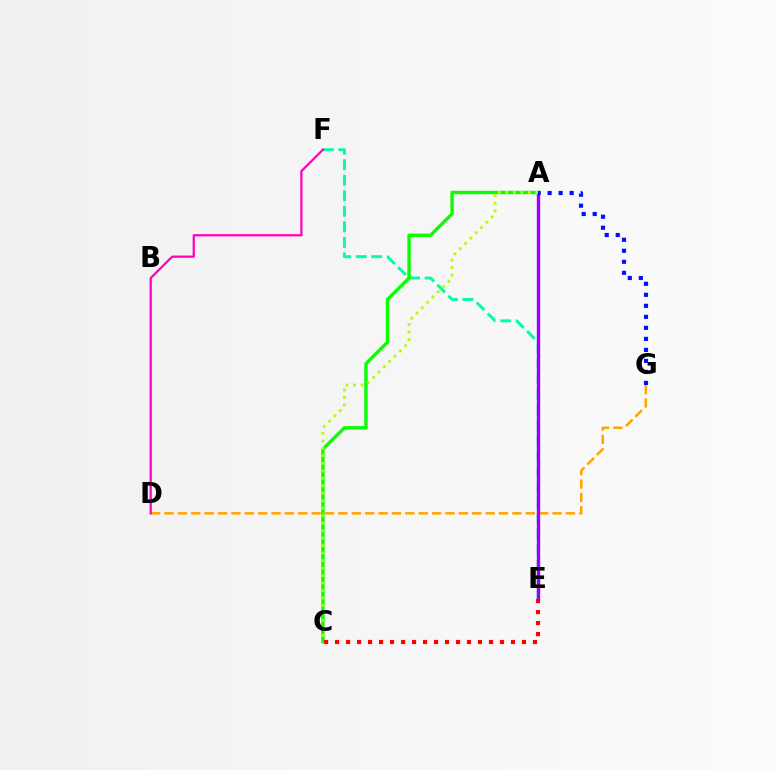{('E', 'F'): [{'color': '#00ff9d', 'line_style': 'dashed', 'thickness': 2.11}], ('A', 'C'): [{'color': '#08ff00', 'line_style': 'solid', 'thickness': 2.43}, {'color': '#b3ff00', 'line_style': 'dotted', 'thickness': 2.03}], ('A', 'E'): [{'color': '#00b5ff', 'line_style': 'dotted', 'thickness': 2.16}, {'color': '#9b00ff', 'line_style': 'solid', 'thickness': 2.43}], ('D', 'G'): [{'color': '#ffa500', 'line_style': 'dashed', 'thickness': 1.82}], ('A', 'G'): [{'color': '#0010ff', 'line_style': 'dotted', 'thickness': 2.99}], ('C', 'E'): [{'color': '#ff0000', 'line_style': 'dotted', 'thickness': 2.99}], ('D', 'F'): [{'color': '#ff00bd', 'line_style': 'solid', 'thickness': 1.62}]}